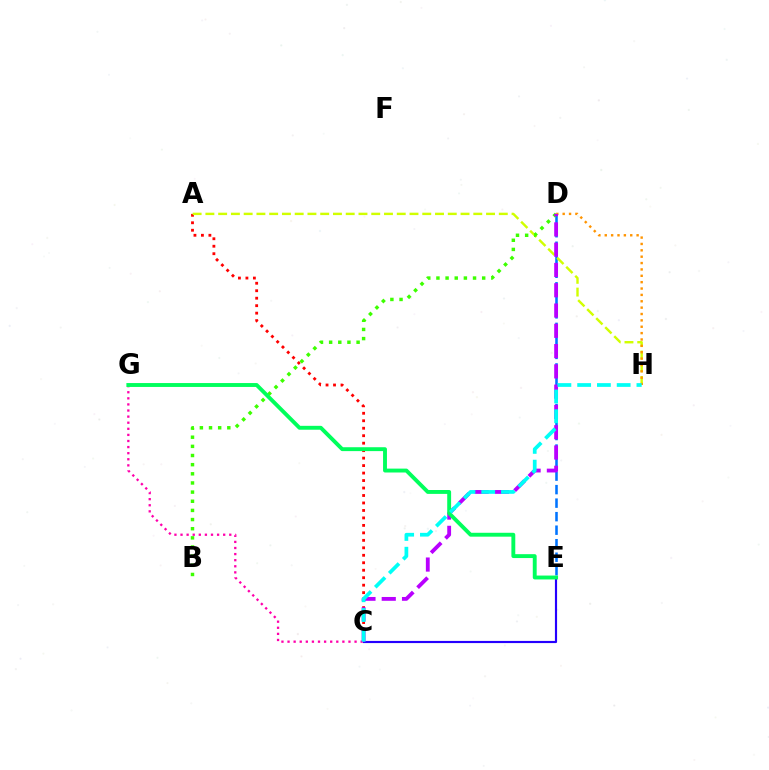{('D', 'E'): [{'color': '#0074ff', 'line_style': 'dashed', 'thickness': 1.84}], ('C', 'E'): [{'color': '#2500ff', 'line_style': 'solid', 'thickness': 1.55}], ('A', 'C'): [{'color': '#ff0000', 'line_style': 'dotted', 'thickness': 2.03}], ('A', 'H'): [{'color': '#d1ff00', 'line_style': 'dashed', 'thickness': 1.73}], ('B', 'D'): [{'color': '#3dff00', 'line_style': 'dotted', 'thickness': 2.49}], ('D', 'H'): [{'color': '#ff9400', 'line_style': 'dotted', 'thickness': 1.73}], ('C', 'G'): [{'color': '#ff00ac', 'line_style': 'dotted', 'thickness': 1.66}], ('C', 'D'): [{'color': '#b900ff', 'line_style': 'dashed', 'thickness': 2.75}], ('E', 'G'): [{'color': '#00ff5c', 'line_style': 'solid', 'thickness': 2.8}], ('C', 'H'): [{'color': '#00fff6', 'line_style': 'dashed', 'thickness': 2.68}]}